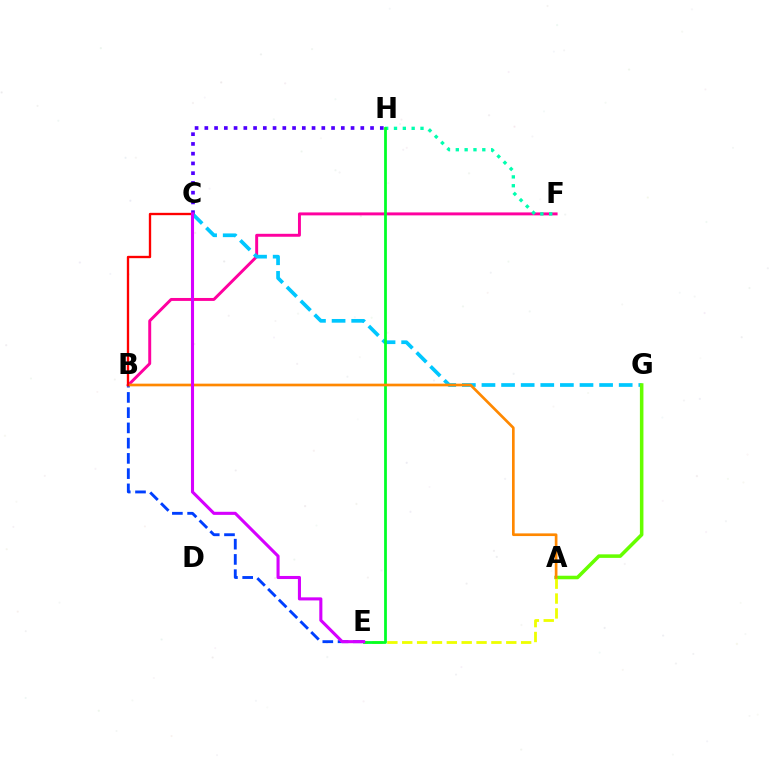{('C', 'H'): [{'color': '#4f00ff', 'line_style': 'dotted', 'thickness': 2.65}], ('B', 'F'): [{'color': '#ff00a0', 'line_style': 'solid', 'thickness': 2.12}], ('B', 'E'): [{'color': '#003fff', 'line_style': 'dashed', 'thickness': 2.07}], ('F', 'H'): [{'color': '#00ffaf', 'line_style': 'dotted', 'thickness': 2.4}], ('C', 'G'): [{'color': '#00c7ff', 'line_style': 'dashed', 'thickness': 2.66}], ('A', 'G'): [{'color': '#66ff00', 'line_style': 'solid', 'thickness': 2.55}], ('A', 'E'): [{'color': '#eeff00', 'line_style': 'dashed', 'thickness': 2.02}], ('E', 'H'): [{'color': '#00ff27', 'line_style': 'solid', 'thickness': 2.0}], ('A', 'B'): [{'color': '#ff8800', 'line_style': 'solid', 'thickness': 1.92}], ('B', 'C'): [{'color': '#ff0000', 'line_style': 'solid', 'thickness': 1.69}], ('C', 'E'): [{'color': '#d600ff', 'line_style': 'solid', 'thickness': 2.22}]}